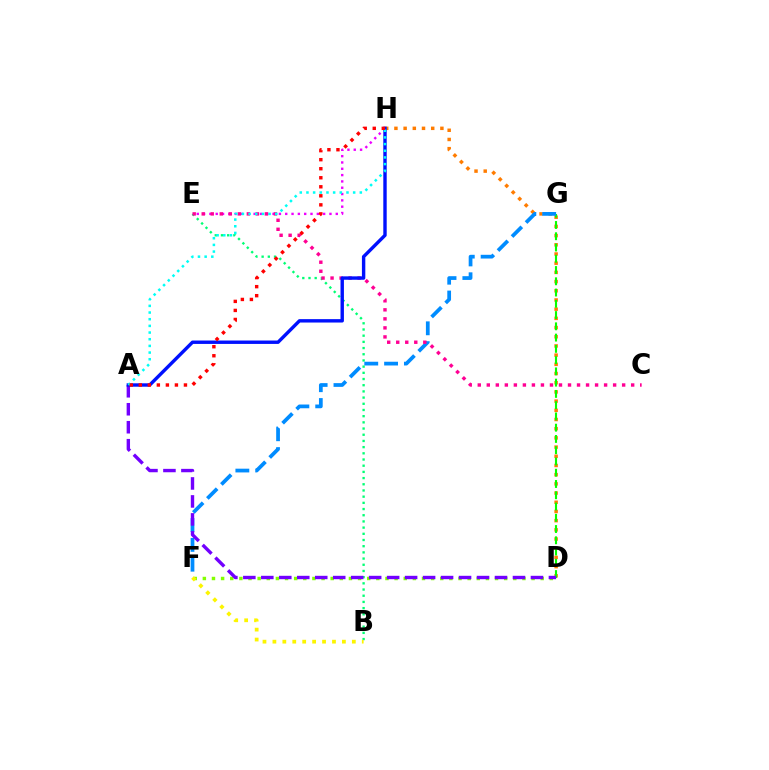{('D', 'H'): [{'color': '#ff7c00', 'line_style': 'dotted', 'thickness': 2.5}], ('D', 'G'): [{'color': '#08ff00', 'line_style': 'dashed', 'thickness': 1.53}], ('D', 'F'): [{'color': '#84ff00', 'line_style': 'dotted', 'thickness': 2.48}], ('E', 'H'): [{'color': '#ee00ff', 'line_style': 'dotted', 'thickness': 1.72}], ('B', 'E'): [{'color': '#00ff74', 'line_style': 'dotted', 'thickness': 1.68}], ('B', 'F'): [{'color': '#fcf500', 'line_style': 'dotted', 'thickness': 2.7}], ('F', 'G'): [{'color': '#008cff', 'line_style': 'dashed', 'thickness': 2.69}], ('A', 'D'): [{'color': '#7200ff', 'line_style': 'dashed', 'thickness': 2.44}], ('C', 'E'): [{'color': '#ff0094', 'line_style': 'dotted', 'thickness': 2.45}], ('A', 'H'): [{'color': '#0010ff', 'line_style': 'solid', 'thickness': 2.45}, {'color': '#00fff6', 'line_style': 'dotted', 'thickness': 1.81}, {'color': '#ff0000', 'line_style': 'dotted', 'thickness': 2.45}]}